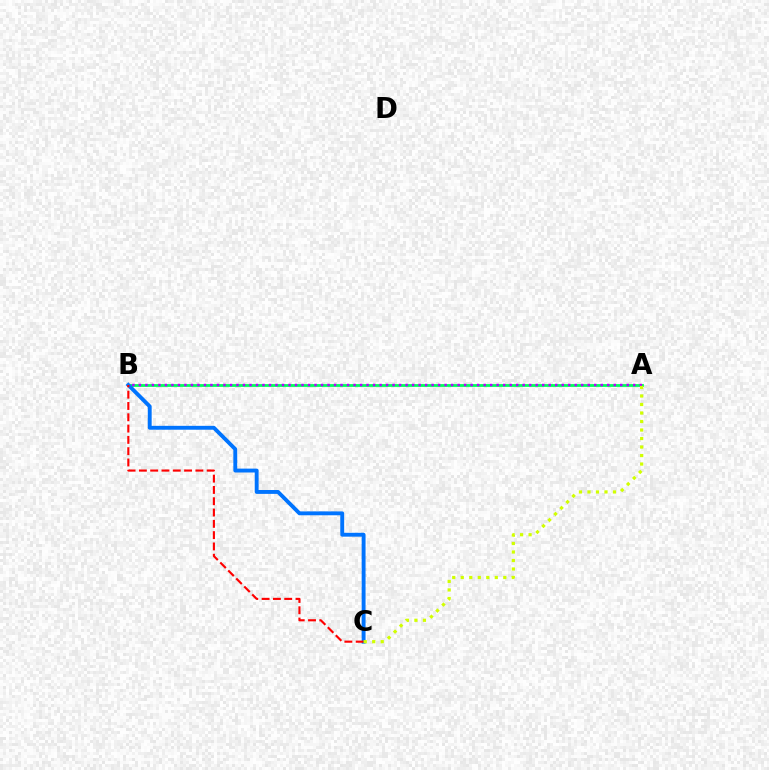{('A', 'B'): [{'color': '#00ff5c', 'line_style': 'solid', 'thickness': 2.01}, {'color': '#b900ff', 'line_style': 'dotted', 'thickness': 1.77}], ('B', 'C'): [{'color': '#0074ff', 'line_style': 'solid', 'thickness': 2.79}, {'color': '#ff0000', 'line_style': 'dashed', 'thickness': 1.54}], ('A', 'C'): [{'color': '#d1ff00', 'line_style': 'dotted', 'thickness': 2.31}]}